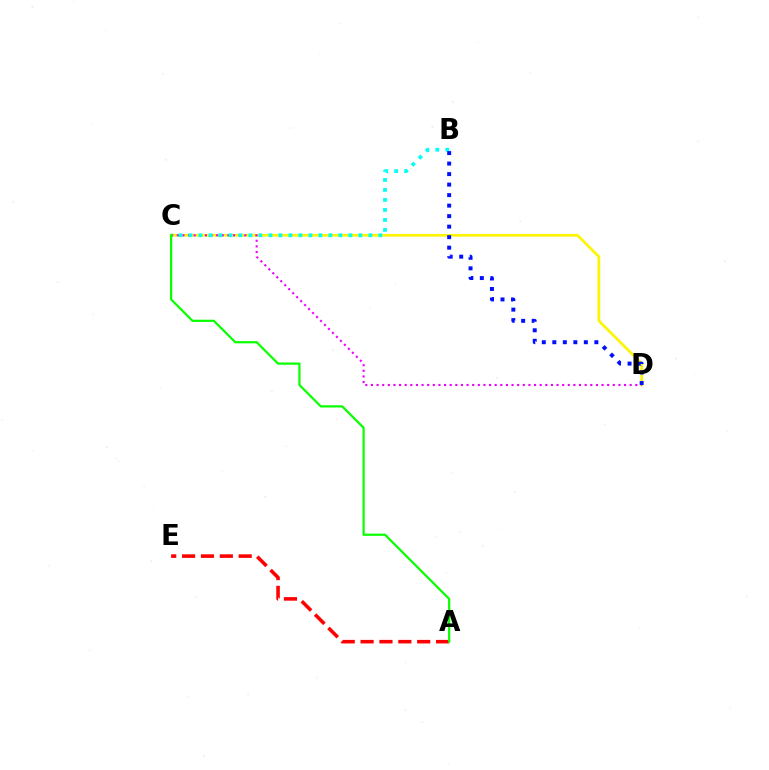{('C', 'D'): [{'color': '#fcf500', 'line_style': 'solid', 'thickness': 1.93}, {'color': '#ee00ff', 'line_style': 'dotted', 'thickness': 1.53}], ('A', 'E'): [{'color': '#ff0000', 'line_style': 'dashed', 'thickness': 2.56}], ('B', 'C'): [{'color': '#00fff6', 'line_style': 'dotted', 'thickness': 2.72}], ('A', 'C'): [{'color': '#08ff00', 'line_style': 'solid', 'thickness': 1.59}], ('B', 'D'): [{'color': '#0010ff', 'line_style': 'dotted', 'thickness': 2.86}]}